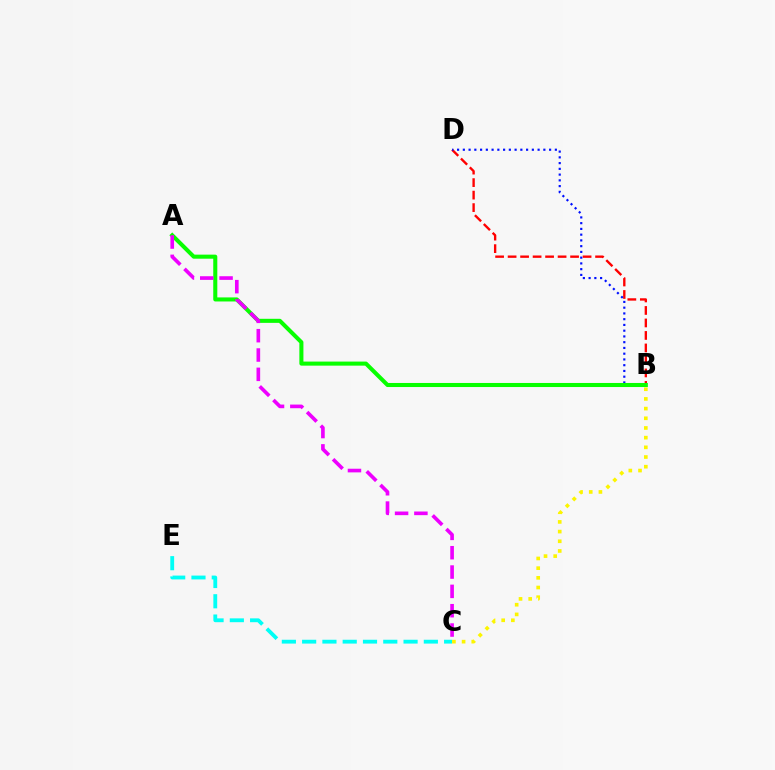{('B', 'D'): [{'color': '#ff0000', 'line_style': 'dashed', 'thickness': 1.7}, {'color': '#0010ff', 'line_style': 'dotted', 'thickness': 1.56}], ('C', 'E'): [{'color': '#00fff6', 'line_style': 'dashed', 'thickness': 2.76}], ('A', 'B'): [{'color': '#08ff00', 'line_style': 'solid', 'thickness': 2.92}], ('B', 'C'): [{'color': '#fcf500', 'line_style': 'dotted', 'thickness': 2.63}], ('A', 'C'): [{'color': '#ee00ff', 'line_style': 'dashed', 'thickness': 2.63}]}